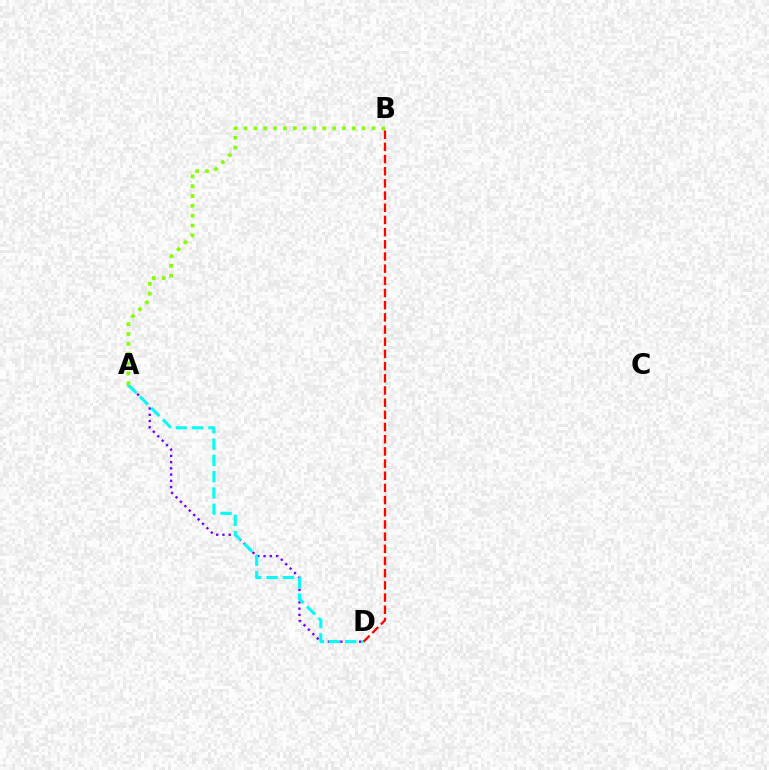{('A', 'D'): [{'color': '#7200ff', 'line_style': 'dotted', 'thickness': 1.7}, {'color': '#00fff6', 'line_style': 'dashed', 'thickness': 2.21}], ('A', 'B'): [{'color': '#84ff00', 'line_style': 'dotted', 'thickness': 2.67}], ('B', 'D'): [{'color': '#ff0000', 'line_style': 'dashed', 'thickness': 1.65}]}